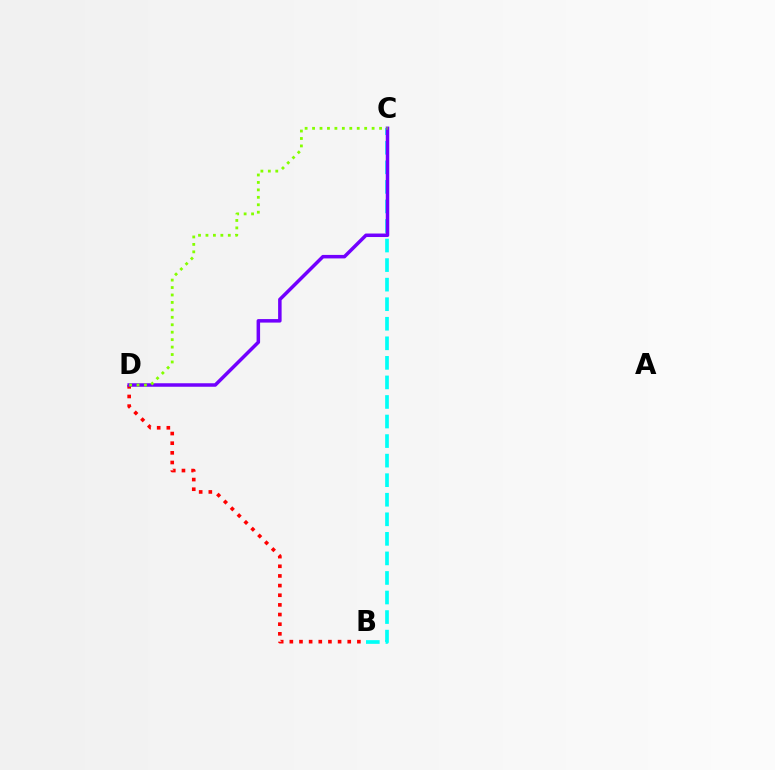{('B', 'C'): [{'color': '#00fff6', 'line_style': 'dashed', 'thickness': 2.66}], ('B', 'D'): [{'color': '#ff0000', 'line_style': 'dotted', 'thickness': 2.62}], ('C', 'D'): [{'color': '#7200ff', 'line_style': 'solid', 'thickness': 2.52}, {'color': '#84ff00', 'line_style': 'dotted', 'thickness': 2.02}]}